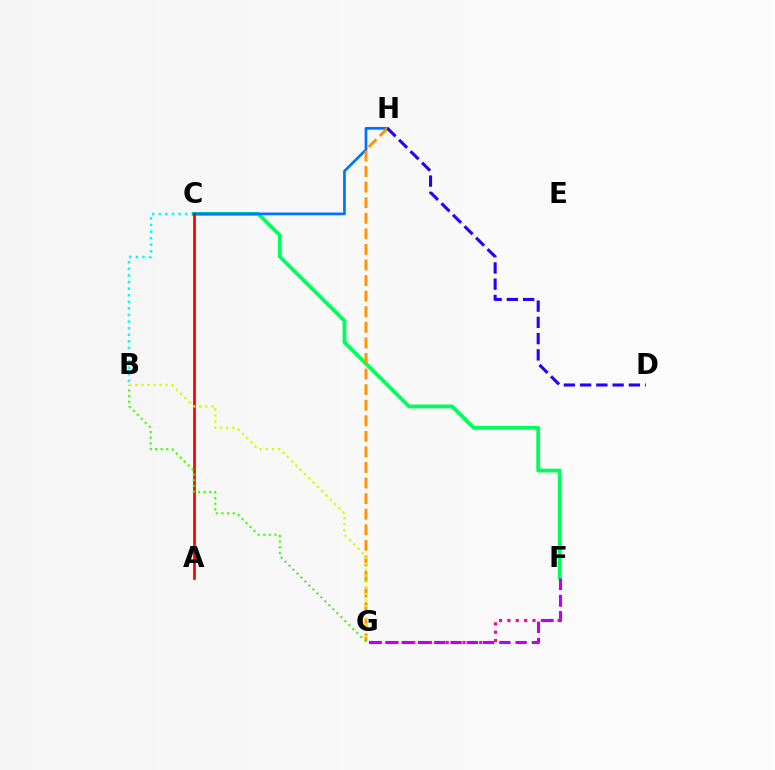{('B', 'C'): [{'color': '#00fff6', 'line_style': 'dotted', 'thickness': 1.79}], ('F', 'G'): [{'color': '#ff00ac', 'line_style': 'dotted', 'thickness': 2.27}, {'color': '#b900ff', 'line_style': 'dashed', 'thickness': 2.21}], ('C', 'F'): [{'color': '#00ff5c', 'line_style': 'solid', 'thickness': 2.72}], ('C', 'H'): [{'color': '#0074ff', 'line_style': 'solid', 'thickness': 1.95}], ('G', 'H'): [{'color': '#ff9400', 'line_style': 'dashed', 'thickness': 2.12}], ('A', 'C'): [{'color': '#ff0000', 'line_style': 'solid', 'thickness': 1.96}], ('B', 'G'): [{'color': '#3dff00', 'line_style': 'dotted', 'thickness': 1.53}, {'color': '#d1ff00', 'line_style': 'dotted', 'thickness': 1.64}], ('D', 'H'): [{'color': '#2500ff', 'line_style': 'dashed', 'thickness': 2.21}]}